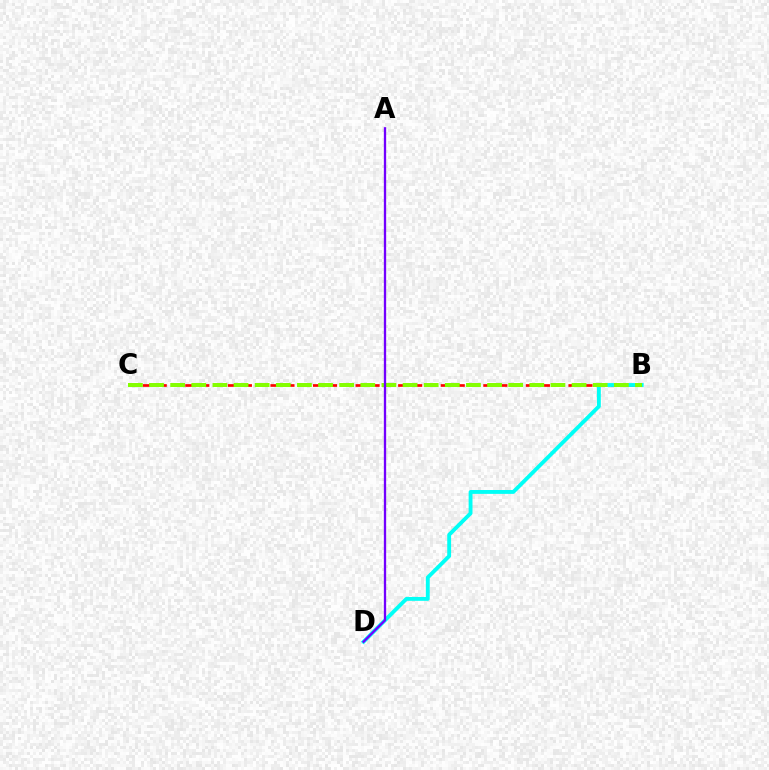{('B', 'C'): [{'color': '#ff0000', 'line_style': 'dashed', 'thickness': 1.93}, {'color': '#84ff00', 'line_style': 'dashed', 'thickness': 2.87}], ('B', 'D'): [{'color': '#00fff6', 'line_style': 'solid', 'thickness': 2.78}], ('A', 'D'): [{'color': '#7200ff', 'line_style': 'solid', 'thickness': 1.67}]}